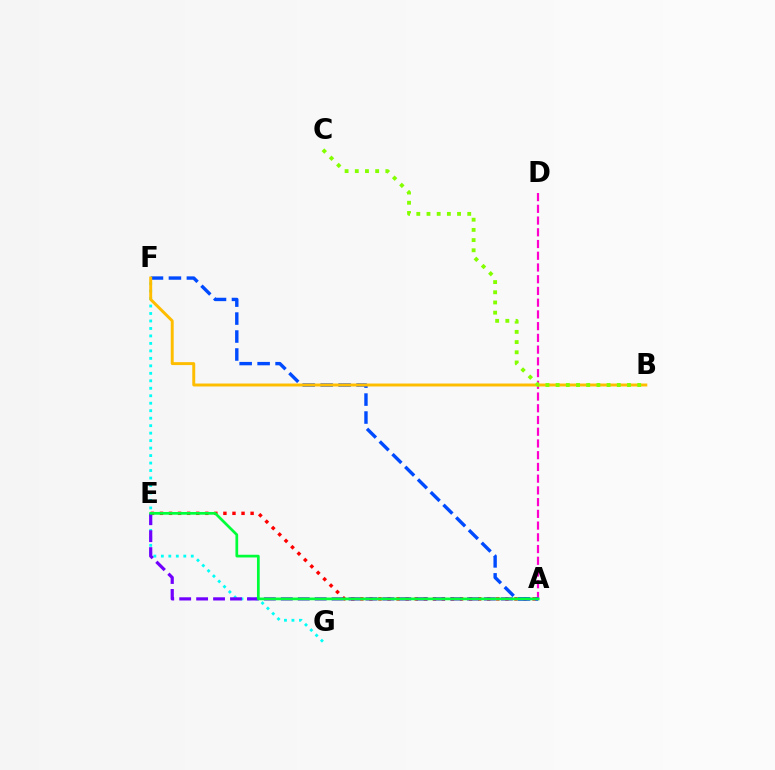{('A', 'E'): [{'color': '#ff0000', 'line_style': 'dotted', 'thickness': 2.46}, {'color': '#7200ff', 'line_style': 'dashed', 'thickness': 2.3}, {'color': '#00ff39', 'line_style': 'solid', 'thickness': 1.96}], ('A', 'D'): [{'color': '#ff00cf', 'line_style': 'dashed', 'thickness': 1.59}], ('F', 'G'): [{'color': '#00fff6', 'line_style': 'dotted', 'thickness': 2.03}], ('A', 'F'): [{'color': '#004bff', 'line_style': 'dashed', 'thickness': 2.44}], ('B', 'F'): [{'color': '#ffbd00', 'line_style': 'solid', 'thickness': 2.12}], ('B', 'C'): [{'color': '#84ff00', 'line_style': 'dotted', 'thickness': 2.77}]}